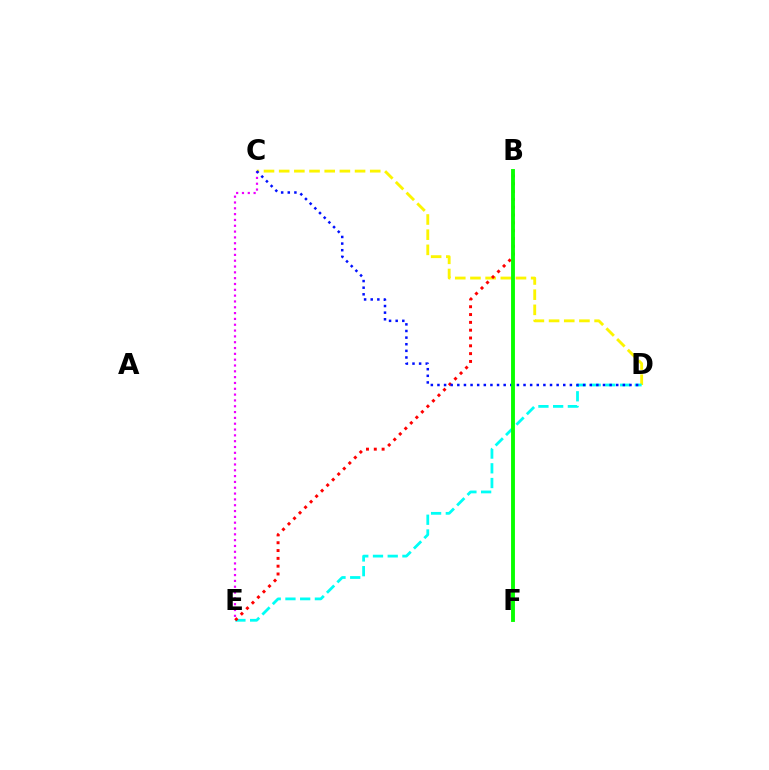{('C', 'D'): [{'color': '#fcf500', 'line_style': 'dashed', 'thickness': 2.06}, {'color': '#0010ff', 'line_style': 'dotted', 'thickness': 1.8}], ('D', 'E'): [{'color': '#00fff6', 'line_style': 'dashed', 'thickness': 2.0}], ('B', 'E'): [{'color': '#ff0000', 'line_style': 'dotted', 'thickness': 2.12}], ('C', 'E'): [{'color': '#ee00ff', 'line_style': 'dotted', 'thickness': 1.58}], ('B', 'F'): [{'color': '#08ff00', 'line_style': 'solid', 'thickness': 2.79}]}